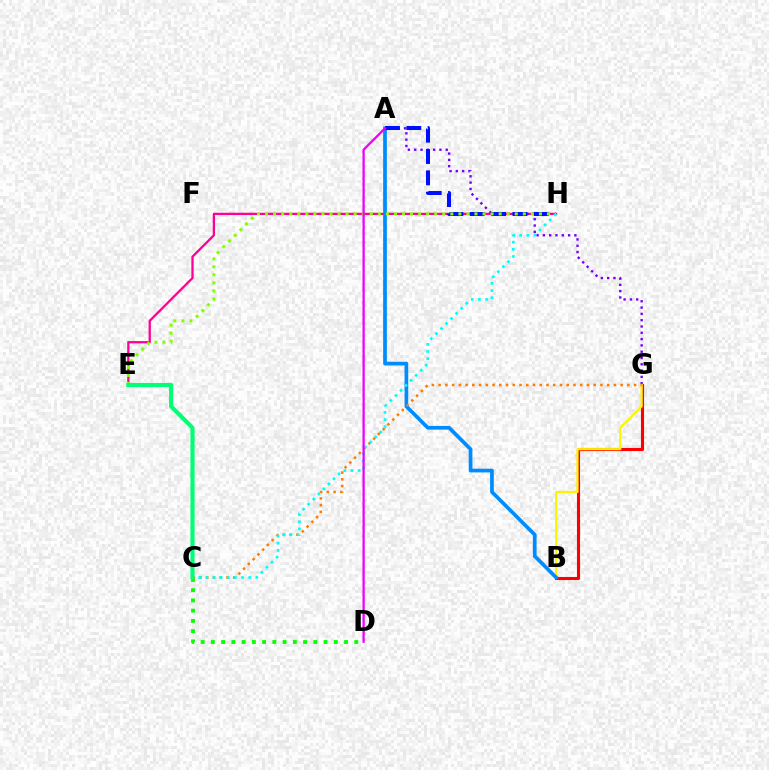{('E', 'H'): [{'color': '#ff0094', 'line_style': 'solid', 'thickness': 1.64}, {'color': '#84ff00', 'line_style': 'dotted', 'thickness': 2.19}], ('A', 'G'): [{'color': '#7200ff', 'line_style': 'dotted', 'thickness': 1.71}], ('B', 'G'): [{'color': '#ff0000', 'line_style': 'solid', 'thickness': 2.23}, {'color': '#fcf500', 'line_style': 'solid', 'thickness': 1.57}], ('A', 'B'): [{'color': '#008cff', 'line_style': 'solid', 'thickness': 2.67}], ('A', 'H'): [{'color': '#0010ff', 'line_style': 'dashed', 'thickness': 2.9}], ('C', 'D'): [{'color': '#08ff00', 'line_style': 'dotted', 'thickness': 2.78}], ('C', 'G'): [{'color': '#ff7c00', 'line_style': 'dotted', 'thickness': 1.83}], ('C', 'H'): [{'color': '#00fff6', 'line_style': 'dotted', 'thickness': 1.94}], ('C', 'E'): [{'color': '#00ff74', 'line_style': 'solid', 'thickness': 2.98}], ('A', 'D'): [{'color': '#ee00ff', 'line_style': 'solid', 'thickness': 1.64}]}